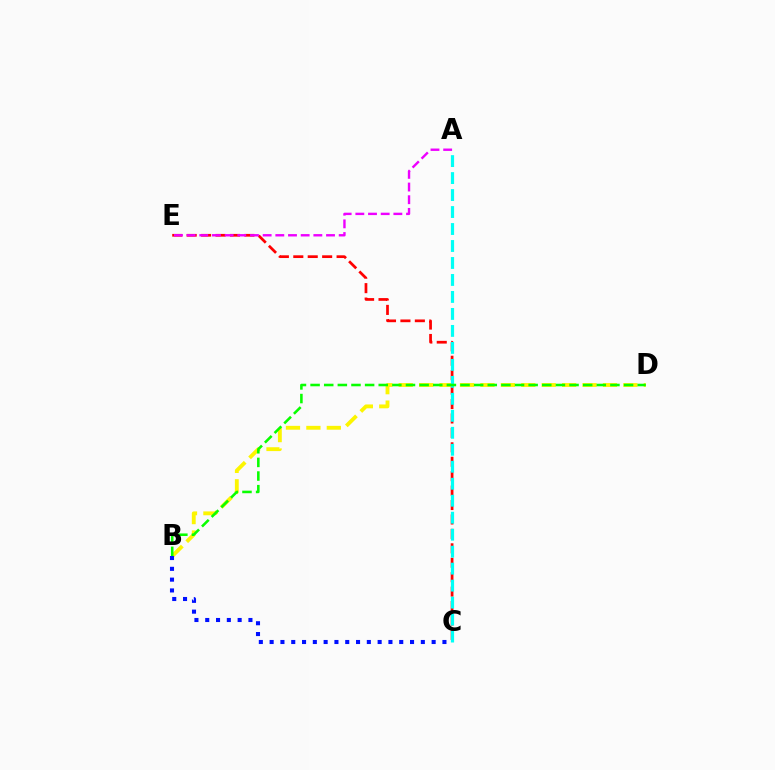{('C', 'E'): [{'color': '#ff0000', 'line_style': 'dashed', 'thickness': 1.96}], ('B', 'D'): [{'color': '#fcf500', 'line_style': 'dashed', 'thickness': 2.77}, {'color': '#08ff00', 'line_style': 'dashed', 'thickness': 1.85}], ('A', 'C'): [{'color': '#00fff6', 'line_style': 'dashed', 'thickness': 2.31}], ('A', 'E'): [{'color': '#ee00ff', 'line_style': 'dashed', 'thickness': 1.72}], ('B', 'C'): [{'color': '#0010ff', 'line_style': 'dotted', 'thickness': 2.93}]}